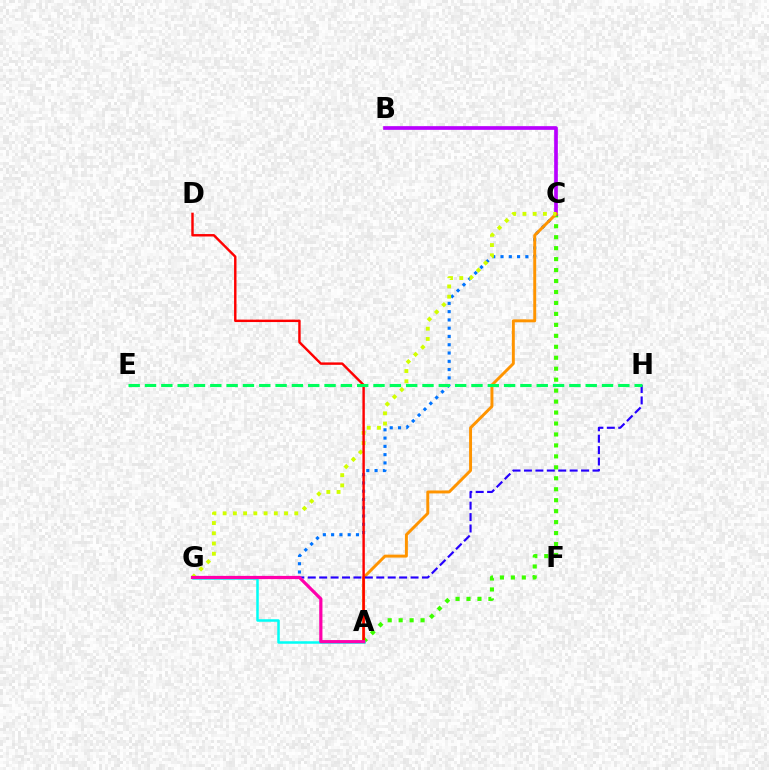{('C', 'G'): [{'color': '#0074ff', 'line_style': 'dotted', 'thickness': 2.25}, {'color': '#d1ff00', 'line_style': 'dotted', 'thickness': 2.78}], ('A', 'C'): [{'color': '#3dff00', 'line_style': 'dotted', 'thickness': 2.98}, {'color': '#ff9400', 'line_style': 'solid', 'thickness': 2.12}], ('A', 'G'): [{'color': '#00fff6', 'line_style': 'solid', 'thickness': 1.8}, {'color': '#ff00ac', 'line_style': 'solid', 'thickness': 2.3}], ('B', 'C'): [{'color': '#b900ff', 'line_style': 'solid', 'thickness': 2.65}], ('G', 'H'): [{'color': '#2500ff', 'line_style': 'dashed', 'thickness': 1.55}], ('A', 'D'): [{'color': '#ff0000', 'line_style': 'solid', 'thickness': 1.75}], ('E', 'H'): [{'color': '#00ff5c', 'line_style': 'dashed', 'thickness': 2.22}]}